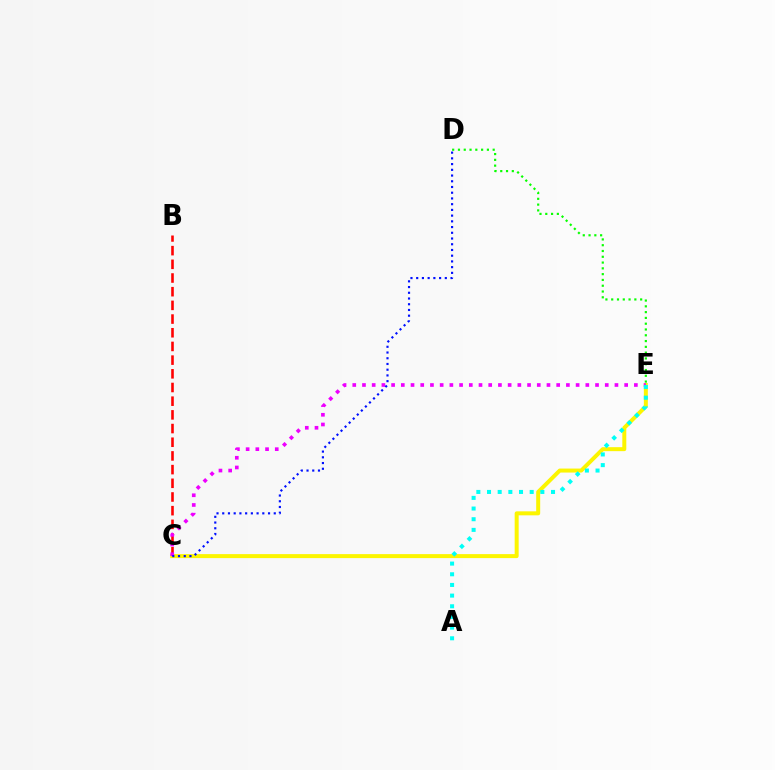{('B', 'C'): [{'color': '#ff0000', 'line_style': 'dashed', 'thickness': 1.86}], ('D', 'E'): [{'color': '#08ff00', 'line_style': 'dotted', 'thickness': 1.57}], ('C', 'E'): [{'color': '#fcf500', 'line_style': 'solid', 'thickness': 2.87}, {'color': '#ee00ff', 'line_style': 'dotted', 'thickness': 2.64}], ('A', 'E'): [{'color': '#00fff6', 'line_style': 'dotted', 'thickness': 2.9}], ('C', 'D'): [{'color': '#0010ff', 'line_style': 'dotted', 'thickness': 1.56}]}